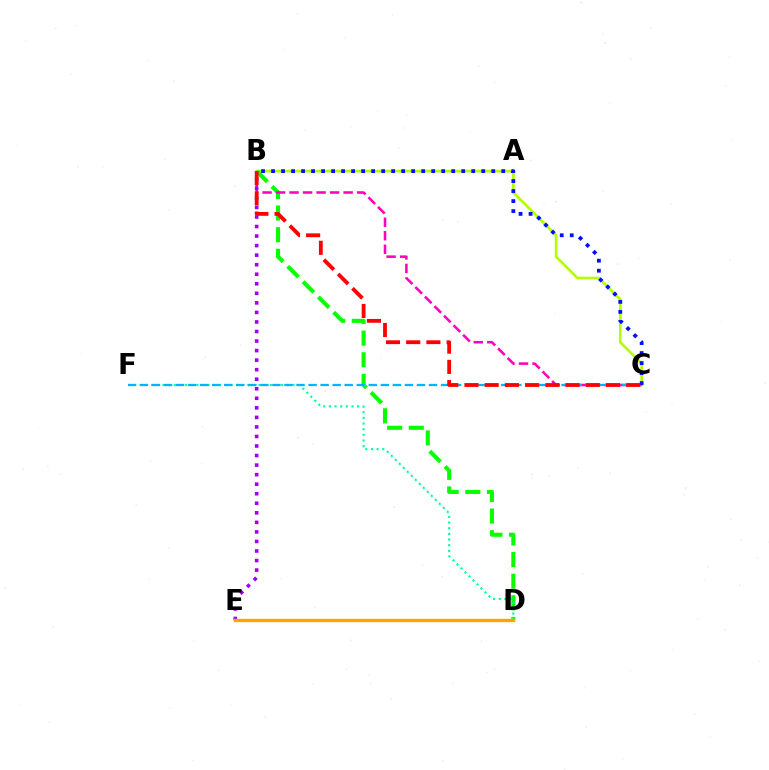{('B', 'C'): [{'color': '#b3ff00', 'line_style': 'solid', 'thickness': 1.91}, {'color': '#ff00bd', 'line_style': 'dashed', 'thickness': 1.84}, {'color': '#0010ff', 'line_style': 'dotted', 'thickness': 2.72}, {'color': '#ff0000', 'line_style': 'dashed', 'thickness': 2.75}], ('B', 'D'): [{'color': '#08ff00', 'line_style': 'dashed', 'thickness': 2.94}], ('D', 'F'): [{'color': '#00ff9d', 'line_style': 'dotted', 'thickness': 1.54}], ('B', 'E'): [{'color': '#9b00ff', 'line_style': 'dotted', 'thickness': 2.59}], ('C', 'F'): [{'color': '#00b5ff', 'line_style': 'dashed', 'thickness': 1.64}], ('D', 'E'): [{'color': '#ffa500', 'line_style': 'solid', 'thickness': 2.42}]}